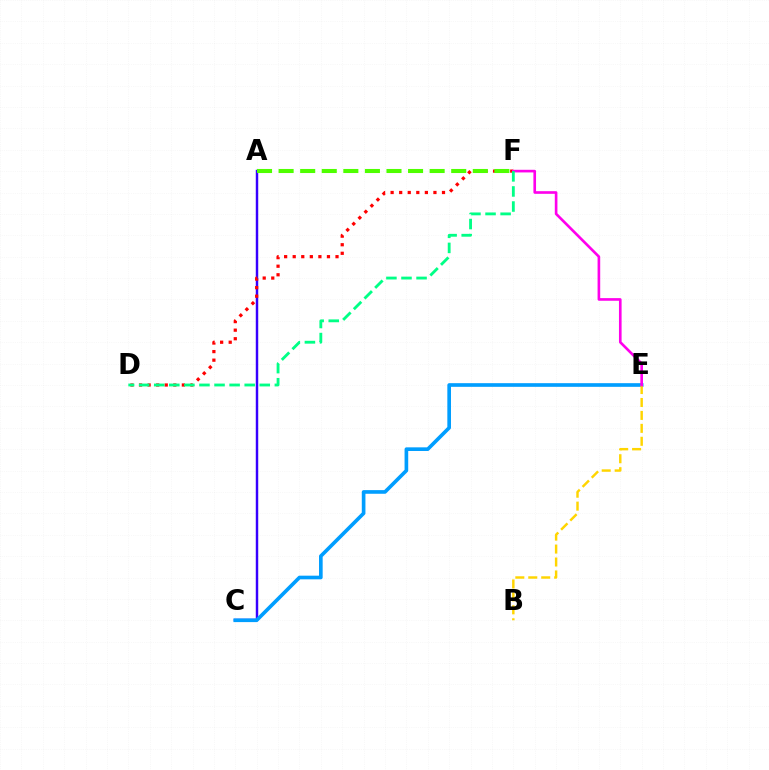{('A', 'C'): [{'color': '#3700ff', 'line_style': 'solid', 'thickness': 1.76}], ('C', 'E'): [{'color': '#009eff', 'line_style': 'solid', 'thickness': 2.63}], ('D', 'F'): [{'color': '#ff0000', 'line_style': 'dotted', 'thickness': 2.33}, {'color': '#00ff86', 'line_style': 'dashed', 'thickness': 2.05}], ('B', 'E'): [{'color': '#ffd500', 'line_style': 'dashed', 'thickness': 1.76}], ('E', 'F'): [{'color': '#ff00ed', 'line_style': 'solid', 'thickness': 1.9}], ('A', 'F'): [{'color': '#4fff00', 'line_style': 'dashed', 'thickness': 2.93}]}